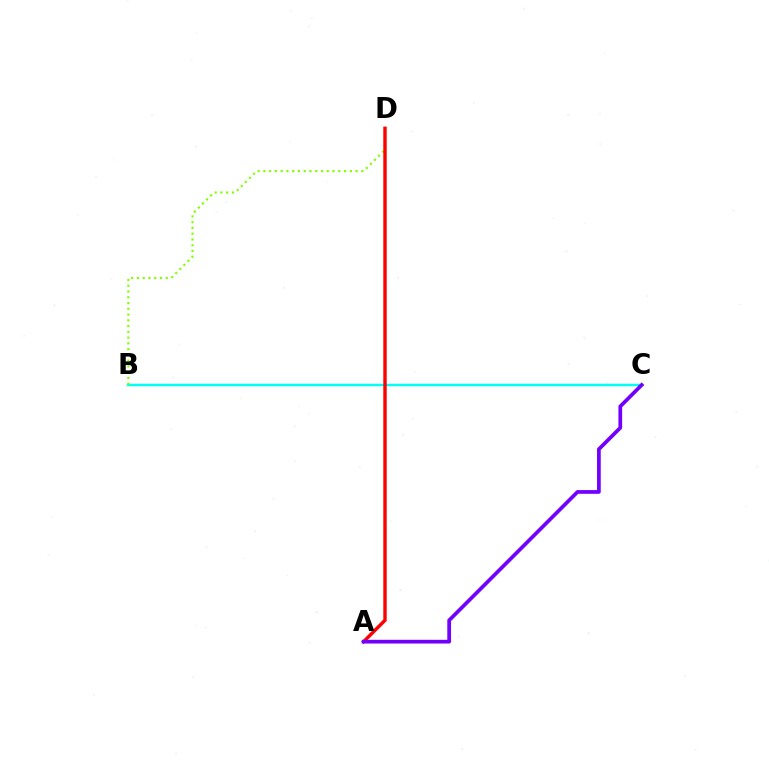{('B', 'C'): [{'color': '#00fff6', 'line_style': 'solid', 'thickness': 1.75}], ('B', 'D'): [{'color': '#84ff00', 'line_style': 'dotted', 'thickness': 1.57}], ('A', 'D'): [{'color': '#ff0000', 'line_style': 'solid', 'thickness': 2.46}], ('A', 'C'): [{'color': '#7200ff', 'line_style': 'solid', 'thickness': 2.68}]}